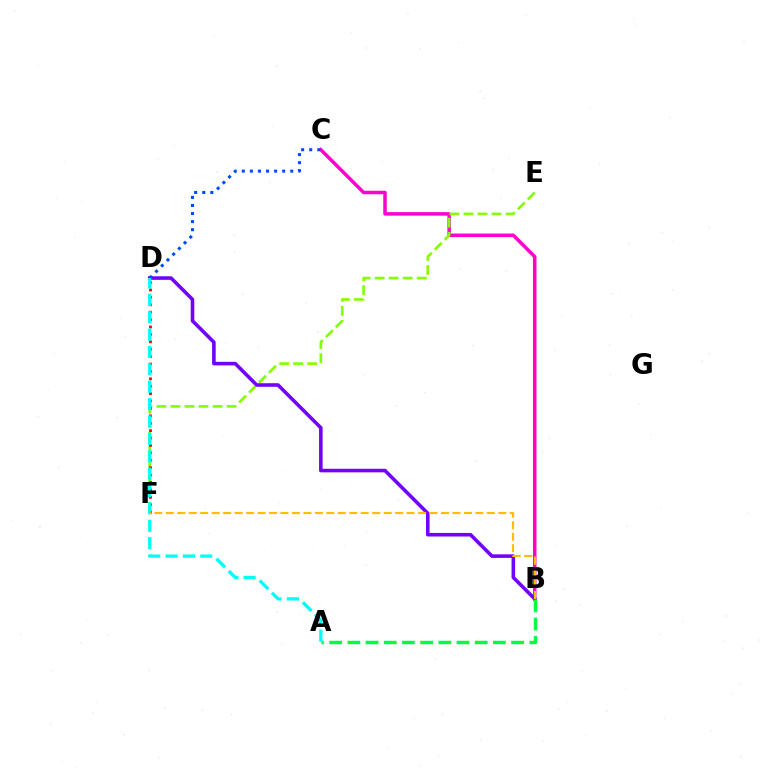{('B', 'C'): [{'color': '#ff00cf', 'line_style': 'solid', 'thickness': 2.53}], ('E', 'F'): [{'color': '#84ff00', 'line_style': 'dashed', 'thickness': 1.91}], ('B', 'D'): [{'color': '#7200ff', 'line_style': 'solid', 'thickness': 2.57}], ('D', 'F'): [{'color': '#ff0000', 'line_style': 'dotted', 'thickness': 2.01}], ('A', 'B'): [{'color': '#00ff39', 'line_style': 'dashed', 'thickness': 2.47}], ('C', 'D'): [{'color': '#004bff', 'line_style': 'dotted', 'thickness': 2.19}], ('A', 'D'): [{'color': '#00fff6', 'line_style': 'dashed', 'thickness': 2.36}], ('B', 'F'): [{'color': '#ffbd00', 'line_style': 'dashed', 'thickness': 1.56}]}